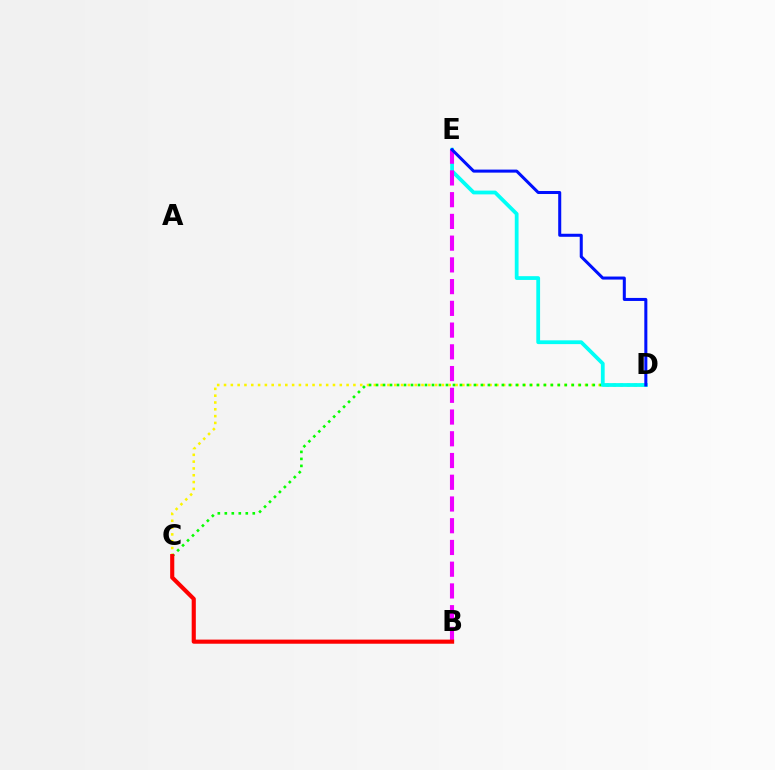{('C', 'D'): [{'color': '#fcf500', 'line_style': 'dotted', 'thickness': 1.85}, {'color': '#08ff00', 'line_style': 'dotted', 'thickness': 1.9}], ('D', 'E'): [{'color': '#00fff6', 'line_style': 'solid', 'thickness': 2.72}, {'color': '#0010ff', 'line_style': 'solid', 'thickness': 2.18}], ('B', 'E'): [{'color': '#ee00ff', 'line_style': 'dashed', 'thickness': 2.95}], ('B', 'C'): [{'color': '#ff0000', 'line_style': 'solid', 'thickness': 2.97}]}